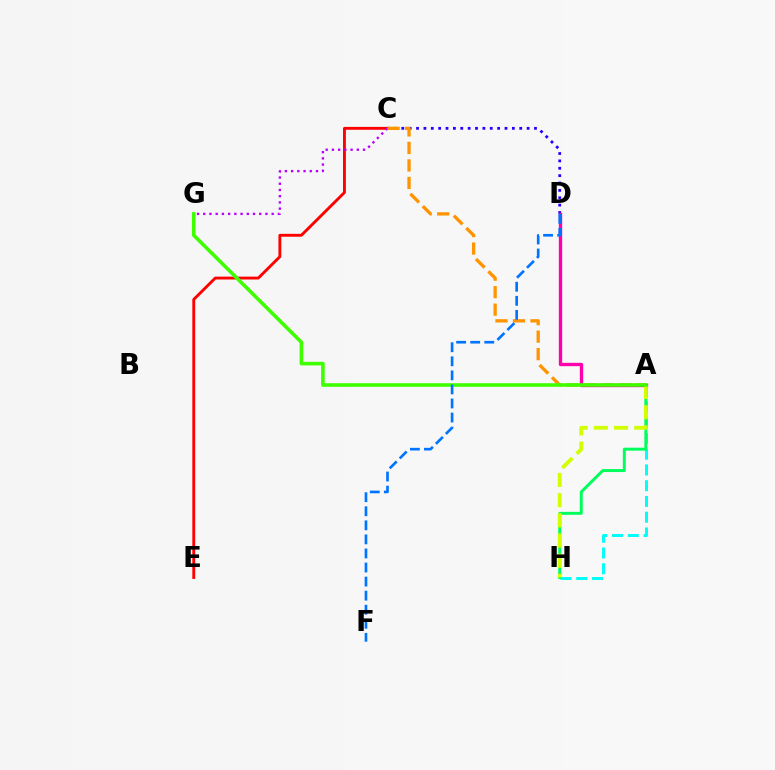{('C', 'D'): [{'color': '#2500ff', 'line_style': 'dotted', 'thickness': 2.0}], ('C', 'E'): [{'color': '#ff0000', 'line_style': 'solid', 'thickness': 2.07}], ('C', 'G'): [{'color': '#b900ff', 'line_style': 'dotted', 'thickness': 1.69}], ('A', 'H'): [{'color': '#00fff6', 'line_style': 'dashed', 'thickness': 2.14}, {'color': '#00ff5c', 'line_style': 'solid', 'thickness': 2.13}, {'color': '#d1ff00', 'line_style': 'dashed', 'thickness': 2.74}], ('A', 'C'): [{'color': '#ff9400', 'line_style': 'dashed', 'thickness': 2.38}], ('A', 'D'): [{'color': '#ff00ac', 'line_style': 'solid', 'thickness': 2.4}], ('A', 'G'): [{'color': '#3dff00', 'line_style': 'solid', 'thickness': 2.57}], ('D', 'F'): [{'color': '#0074ff', 'line_style': 'dashed', 'thickness': 1.91}]}